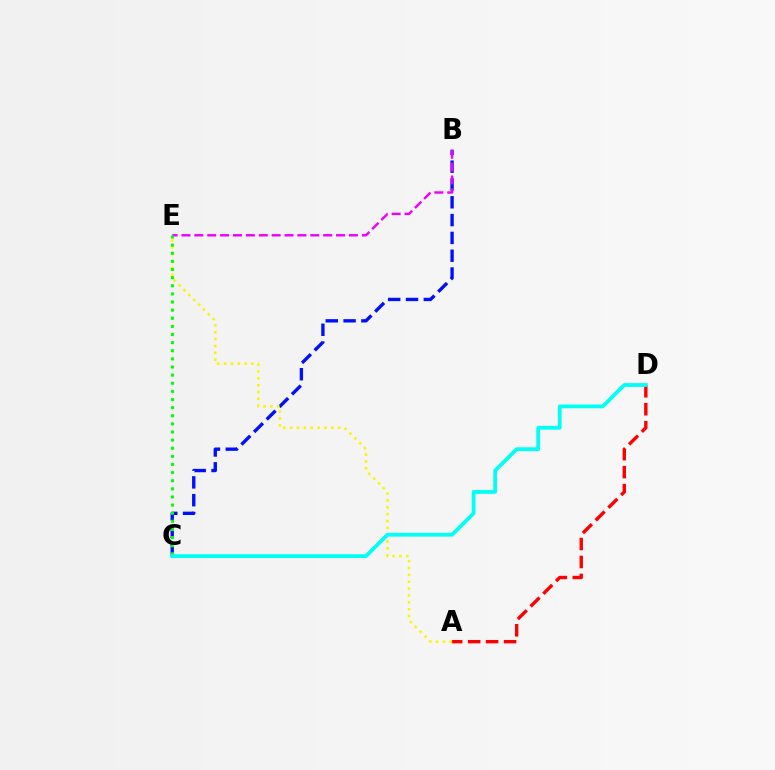{('B', 'C'): [{'color': '#0010ff', 'line_style': 'dashed', 'thickness': 2.42}], ('A', 'E'): [{'color': '#fcf500', 'line_style': 'dotted', 'thickness': 1.86}], ('A', 'D'): [{'color': '#ff0000', 'line_style': 'dashed', 'thickness': 2.44}], ('B', 'E'): [{'color': '#ee00ff', 'line_style': 'dashed', 'thickness': 1.75}], ('C', 'E'): [{'color': '#08ff00', 'line_style': 'dotted', 'thickness': 2.21}], ('C', 'D'): [{'color': '#00fff6', 'line_style': 'solid', 'thickness': 2.72}]}